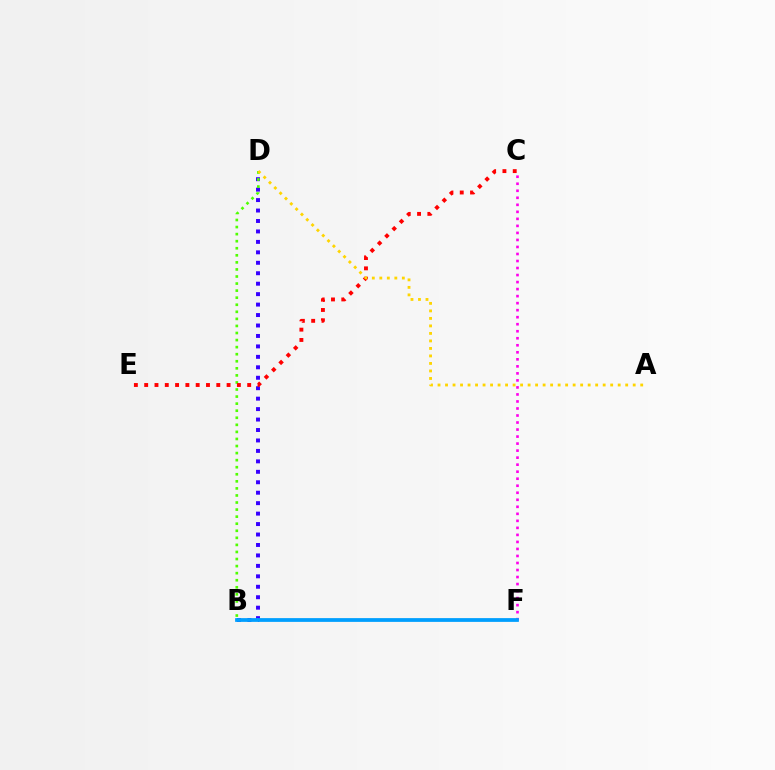{('B', 'D'): [{'color': '#3700ff', 'line_style': 'dotted', 'thickness': 2.84}, {'color': '#4fff00', 'line_style': 'dotted', 'thickness': 1.92}], ('C', 'E'): [{'color': '#ff0000', 'line_style': 'dotted', 'thickness': 2.8}], ('B', 'F'): [{'color': '#00ff86', 'line_style': 'solid', 'thickness': 1.57}, {'color': '#009eff', 'line_style': 'solid', 'thickness': 2.69}], ('C', 'F'): [{'color': '#ff00ed', 'line_style': 'dotted', 'thickness': 1.91}], ('A', 'D'): [{'color': '#ffd500', 'line_style': 'dotted', 'thickness': 2.04}]}